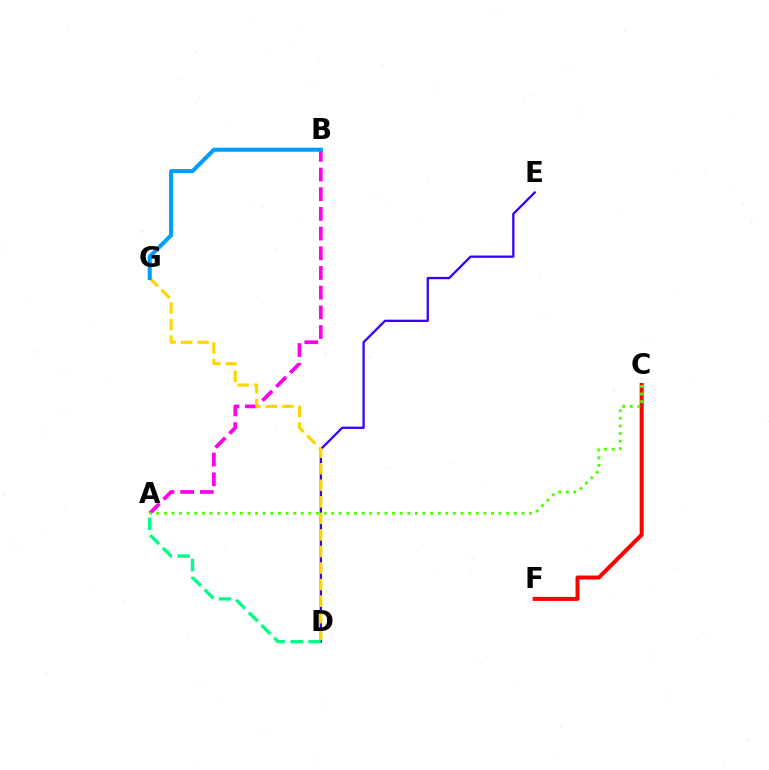{('D', 'E'): [{'color': '#3700ff', 'line_style': 'solid', 'thickness': 1.65}], ('C', 'F'): [{'color': '#ff0000', 'line_style': 'solid', 'thickness': 2.87}], ('A', 'B'): [{'color': '#ff00ed', 'line_style': 'dashed', 'thickness': 2.68}], ('D', 'G'): [{'color': '#ffd500', 'line_style': 'dashed', 'thickness': 2.25}], ('B', 'G'): [{'color': '#009eff', 'line_style': 'solid', 'thickness': 2.92}], ('A', 'D'): [{'color': '#00ff86', 'line_style': 'dashed', 'thickness': 2.43}], ('A', 'C'): [{'color': '#4fff00', 'line_style': 'dotted', 'thickness': 2.07}]}